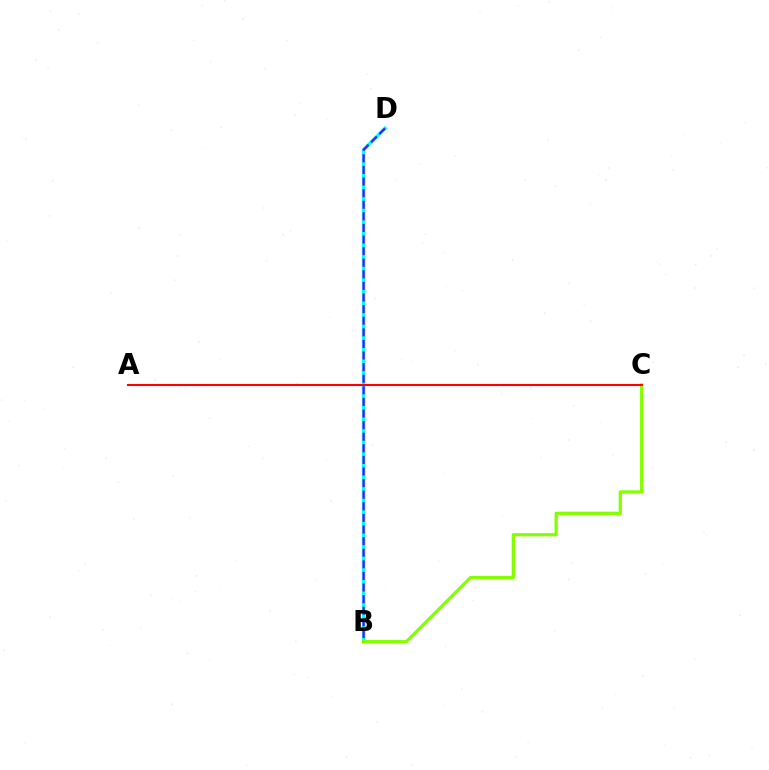{('B', 'D'): [{'color': '#00fff6', 'line_style': 'solid', 'thickness': 2.51}, {'color': '#7200ff', 'line_style': 'dashed', 'thickness': 1.58}], ('B', 'C'): [{'color': '#84ff00', 'line_style': 'solid', 'thickness': 2.34}], ('A', 'C'): [{'color': '#ff0000', 'line_style': 'solid', 'thickness': 1.5}]}